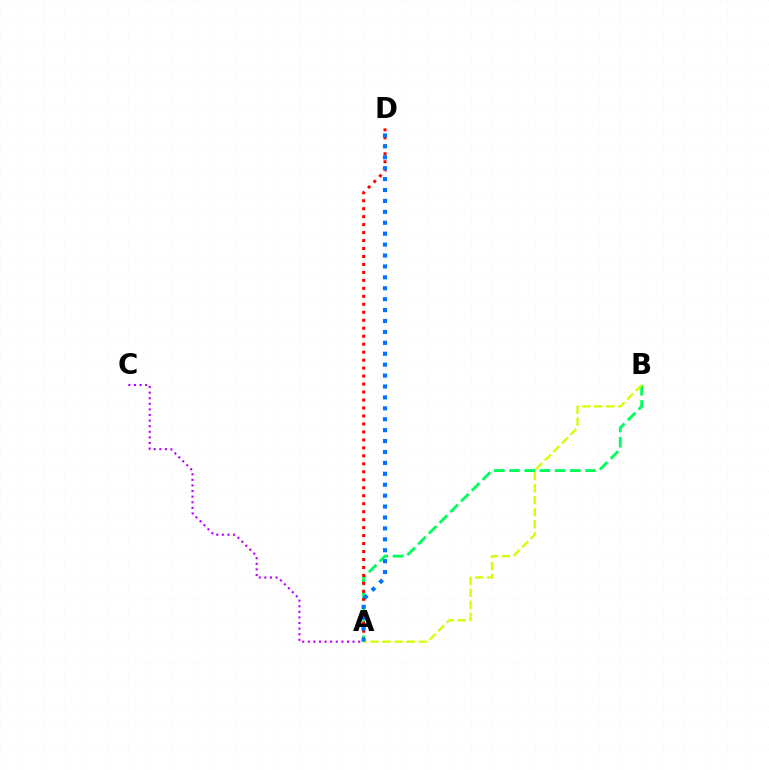{('A', 'B'): [{'color': '#00ff5c', 'line_style': 'dashed', 'thickness': 2.06}, {'color': '#d1ff00', 'line_style': 'dashed', 'thickness': 1.63}], ('A', 'D'): [{'color': '#ff0000', 'line_style': 'dotted', 'thickness': 2.17}, {'color': '#0074ff', 'line_style': 'dotted', 'thickness': 2.97}], ('A', 'C'): [{'color': '#b900ff', 'line_style': 'dotted', 'thickness': 1.52}]}